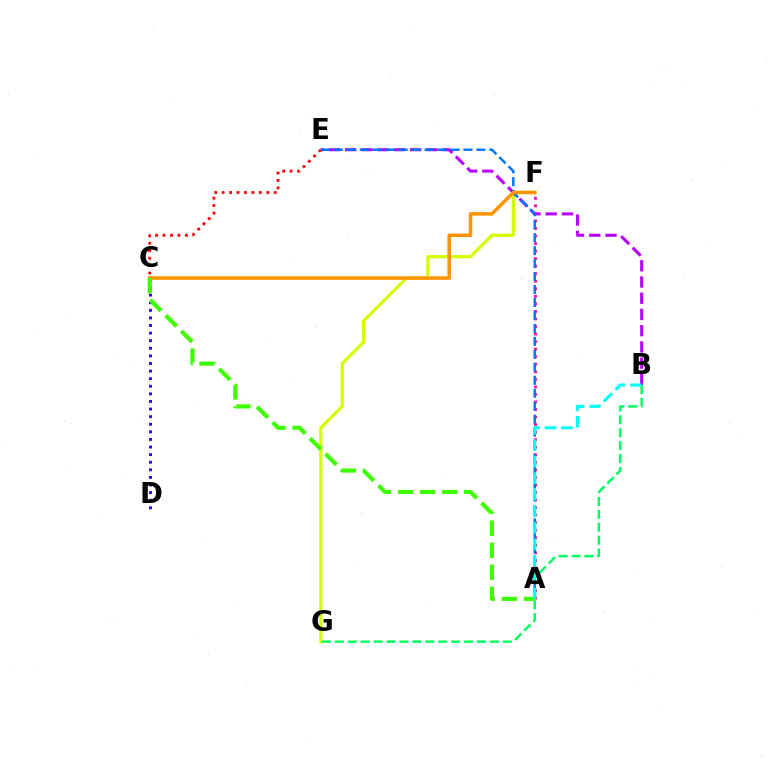{('F', 'G'): [{'color': '#d1ff00', 'line_style': 'solid', 'thickness': 2.3}], ('C', 'D'): [{'color': '#2500ff', 'line_style': 'dotted', 'thickness': 2.06}], ('A', 'F'): [{'color': '#ff00ac', 'line_style': 'dotted', 'thickness': 2.05}], ('B', 'E'): [{'color': '#b900ff', 'line_style': 'dashed', 'thickness': 2.2}], ('A', 'E'): [{'color': '#0074ff', 'line_style': 'dashed', 'thickness': 1.76}], ('C', 'F'): [{'color': '#ff9400', 'line_style': 'solid', 'thickness': 2.54}], ('A', 'C'): [{'color': '#3dff00', 'line_style': 'dashed', 'thickness': 2.99}], ('B', 'G'): [{'color': '#00ff5c', 'line_style': 'dashed', 'thickness': 1.76}], ('A', 'B'): [{'color': '#00fff6', 'line_style': 'dashed', 'thickness': 2.25}], ('C', 'E'): [{'color': '#ff0000', 'line_style': 'dotted', 'thickness': 2.02}]}